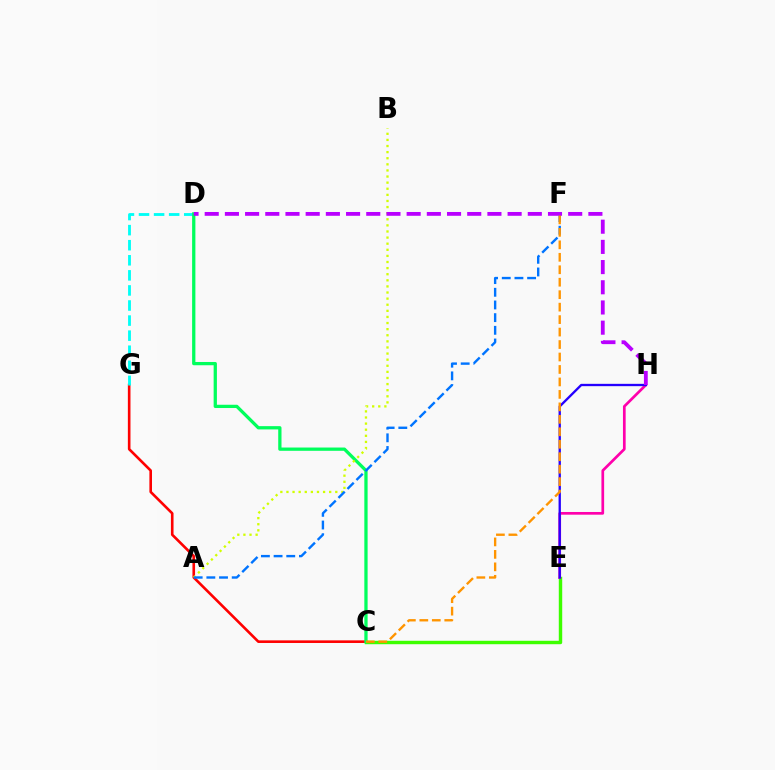{('C', 'E'): [{'color': '#3dff00', 'line_style': 'solid', 'thickness': 2.47}], ('C', 'G'): [{'color': '#ff0000', 'line_style': 'solid', 'thickness': 1.89}], ('D', 'G'): [{'color': '#00fff6', 'line_style': 'dashed', 'thickness': 2.05}], ('C', 'D'): [{'color': '#00ff5c', 'line_style': 'solid', 'thickness': 2.36}], ('A', 'B'): [{'color': '#d1ff00', 'line_style': 'dotted', 'thickness': 1.66}], ('A', 'F'): [{'color': '#0074ff', 'line_style': 'dashed', 'thickness': 1.72}], ('E', 'H'): [{'color': '#ff00ac', 'line_style': 'solid', 'thickness': 1.94}, {'color': '#2500ff', 'line_style': 'solid', 'thickness': 1.68}], ('D', 'H'): [{'color': '#b900ff', 'line_style': 'dashed', 'thickness': 2.74}], ('C', 'F'): [{'color': '#ff9400', 'line_style': 'dashed', 'thickness': 1.69}]}